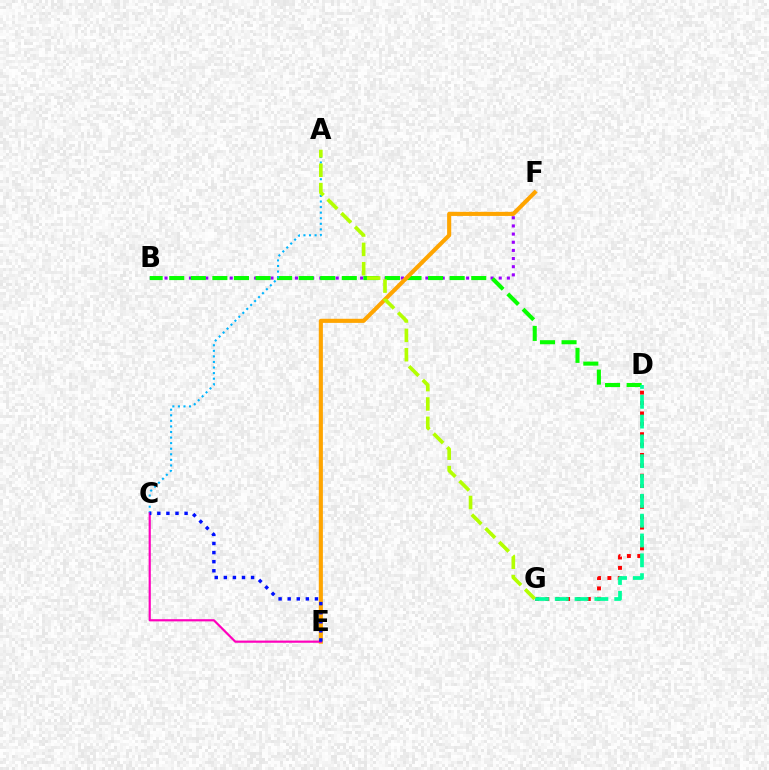{('B', 'F'): [{'color': '#9b00ff', 'line_style': 'dotted', 'thickness': 2.21}], ('B', 'D'): [{'color': '#08ff00', 'line_style': 'dashed', 'thickness': 2.93}], ('D', 'G'): [{'color': '#ff0000', 'line_style': 'dotted', 'thickness': 2.82}, {'color': '#00ff9d', 'line_style': 'dashed', 'thickness': 2.69}], ('E', 'F'): [{'color': '#ffa500', 'line_style': 'solid', 'thickness': 2.95}], ('A', 'C'): [{'color': '#00b5ff', 'line_style': 'dotted', 'thickness': 1.51}], ('C', 'E'): [{'color': '#ff00bd', 'line_style': 'solid', 'thickness': 1.58}, {'color': '#0010ff', 'line_style': 'dotted', 'thickness': 2.47}], ('A', 'G'): [{'color': '#b3ff00', 'line_style': 'dashed', 'thickness': 2.63}]}